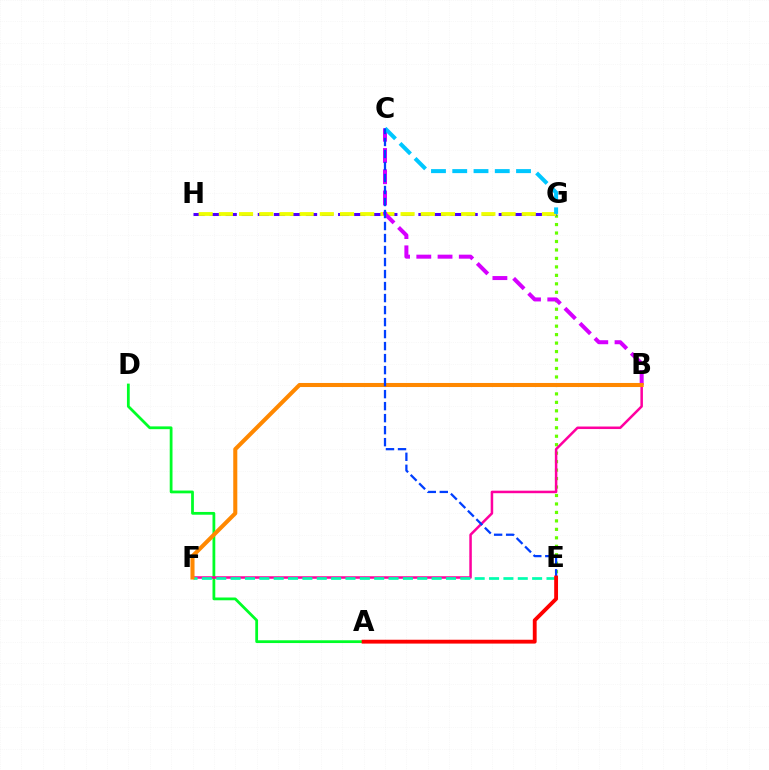{('E', 'G'): [{'color': '#66ff00', 'line_style': 'dotted', 'thickness': 2.3}], ('G', 'H'): [{'color': '#4f00ff', 'line_style': 'dashed', 'thickness': 2.18}, {'color': '#eeff00', 'line_style': 'dashed', 'thickness': 2.74}], ('A', 'D'): [{'color': '#00ff27', 'line_style': 'solid', 'thickness': 2.0}], ('B', 'F'): [{'color': '#ff00a0', 'line_style': 'solid', 'thickness': 1.81}, {'color': '#ff8800', 'line_style': 'solid', 'thickness': 2.92}], ('B', 'C'): [{'color': '#d600ff', 'line_style': 'dashed', 'thickness': 2.89}], ('E', 'F'): [{'color': '#00ffaf', 'line_style': 'dashed', 'thickness': 1.95}], ('C', 'G'): [{'color': '#00c7ff', 'line_style': 'dashed', 'thickness': 2.89}], ('C', 'E'): [{'color': '#003fff', 'line_style': 'dashed', 'thickness': 1.63}], ('A', 'E'): [{'color': '#ff0000', 'line_style': 'solid', 'thickness': 2.77}]}